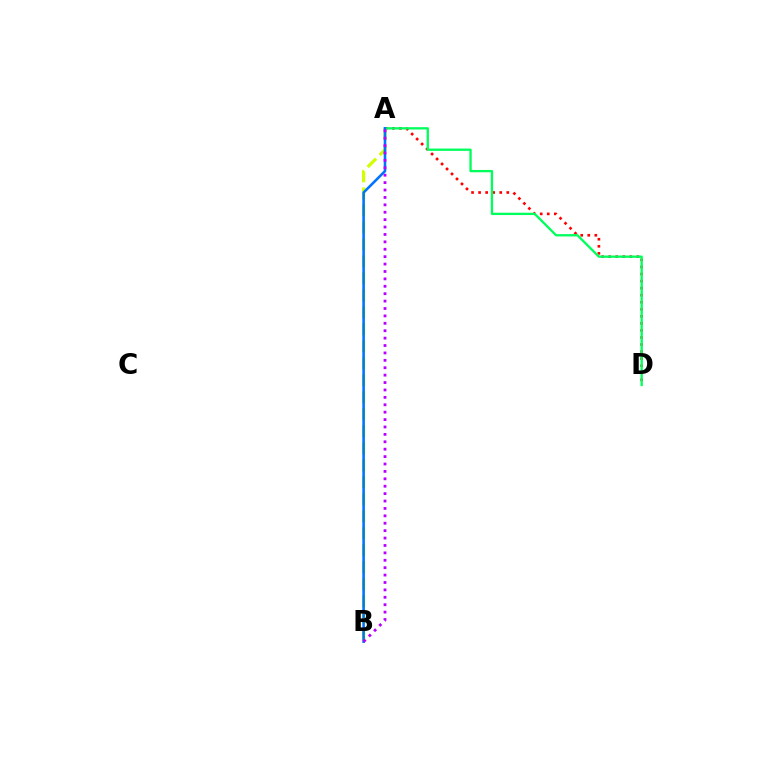{('A', 'D'): [{'color': '#ff0000', 'line_style': 'dotted', 'thickness': 1.92}, {'color': '#00ff5c', 'line_style': 'solid', 'thickness': 1.67}], ('A', 'B'): [{'color': '#d1ff00', 'line_style': 'dashed', 'thickness': 2.31}, {'color': '#0074ff', 'line_style': 'solid', 'thickness': 1.86}, {'color': '#b900ff', 'line_style': 'dotted', 'thickness': 2.01}]}